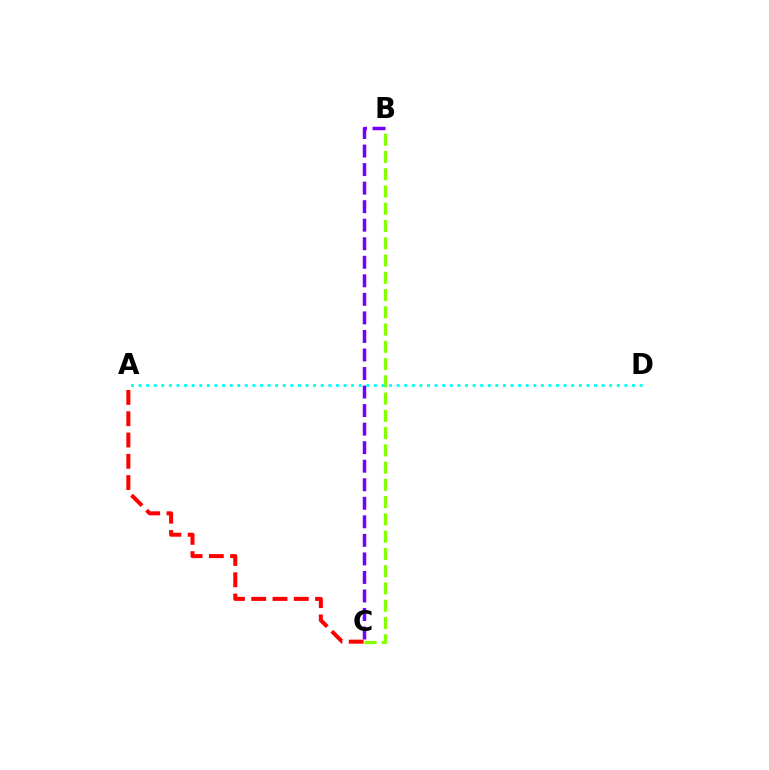{('B', 'C'): [{'color': '#7200ff', 'line_style': 'dashed', 'thickness': 2.52}, {'color': '#84ff00', 'line_style': 'dashed', 'thickness': 2.34}], ('A', 'C'): [{'color': '#ff0000', 'line_style': 'dashed', 'thickness': 2.89}], ('A', 'D'): [{'color': '#00fff6', 'line_style': 'dotted', 'thickness': 2.06}]}